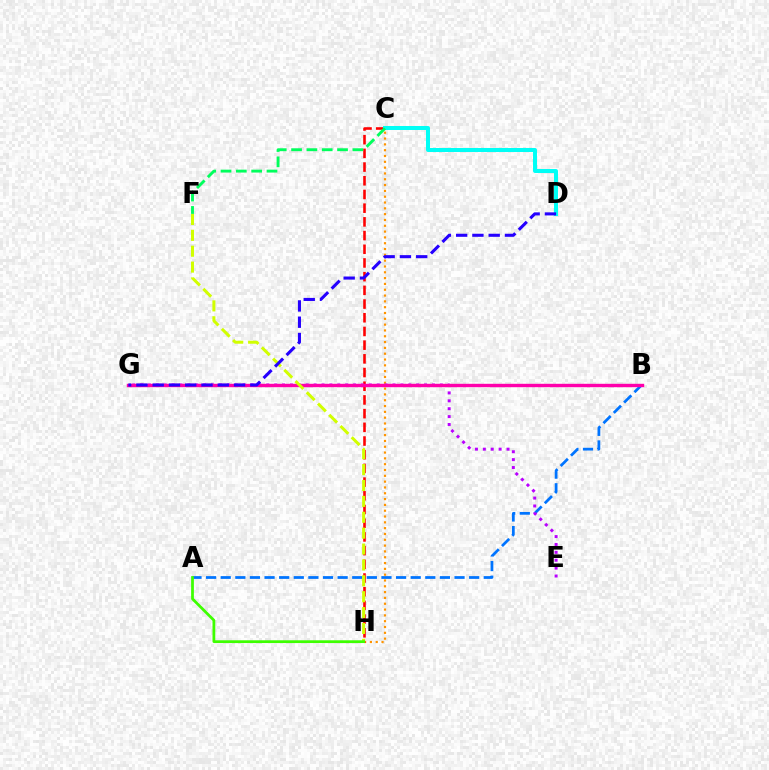{('C', 'H'): [{'color': '#ff9400', 'line_style': 'dotted', 'thickness': 1.58}, {'color': '#ff0000', 'line_style': 'dashed', 'thickness': 1.86}], ('A', 'B'): [{'color': '#0074ff', 'line_style': 'dashed', 'thickness': 1.99}], ('C', 'D'): [{'color': '#00fff6', 'line_style': 'solid', 'thickness': 2.87}], ('E', 'G'): [{'color': '#b900ff', 'line_style': 'dotted', 'thickness': 2.14}], ('B', 'G'): [{'color': '#ff00ac', 'line_style': 'solid', 'thickness': 2.45}], ('F', 'H'): [{'color': '#d1ff00', 'line_style': 'dashed', 'thickness': 2.16}], ('A', 'H'): [{'color': '#3dff00', 'line_style': 'solid', 'thickness': 1.99}], ('C', 'F'): [{'color': '#00ff5c', 'line_style': 'dashed', 'thickness': 2.08}], ('D', 'G'): [{'color': '#2500ff', 'line_style': 'dashed', 'thickness': 2.21}]}